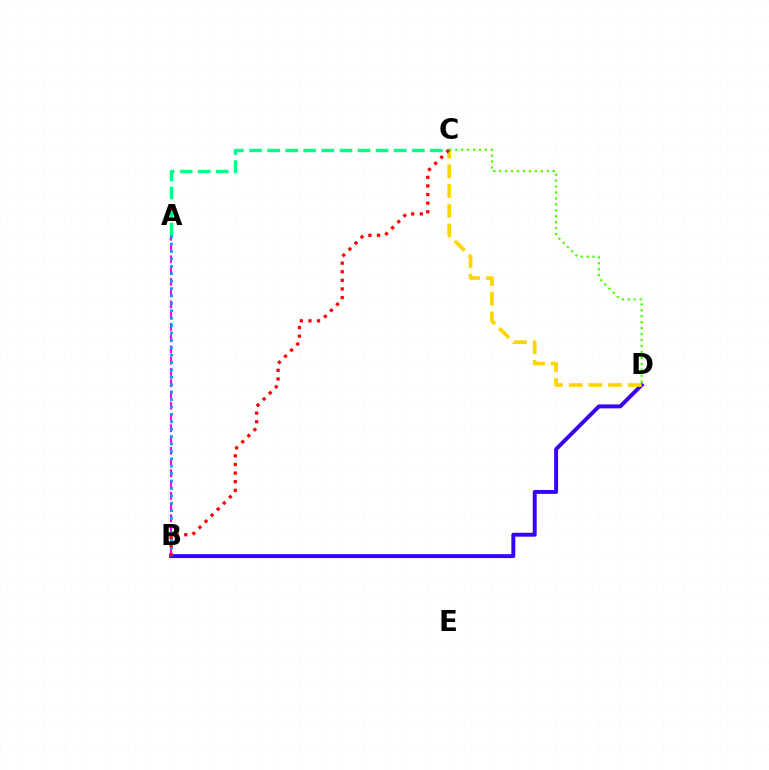{('A', 'B'): [{'color': '#ff00ed', 'line_style': 'dashed', 'thickness': 1.53}, {'color': '#009eff', 'line_style': 'dotted', 'thickness': 2.01}], ('B', 'D'): [{'color': '#3700ff', 'line_style': 'solid', 'thickness': 2.83}], ('C', 'D'): [{'color': '#ffd500', 'line_style': 'dashed', 'thickness': 2.68}, {'color': '#4fff00', 'line_style': 'dotted', 'thickness': 1.61}], ('A', 'C'): [{'color': '#00ff86', 'line_style': 'dashed', 'thickness': 2.46}], ('B', 'C'): [{'color': '#ff0000', 'line_style': 'dotted', 'thickness': 2.34}]}